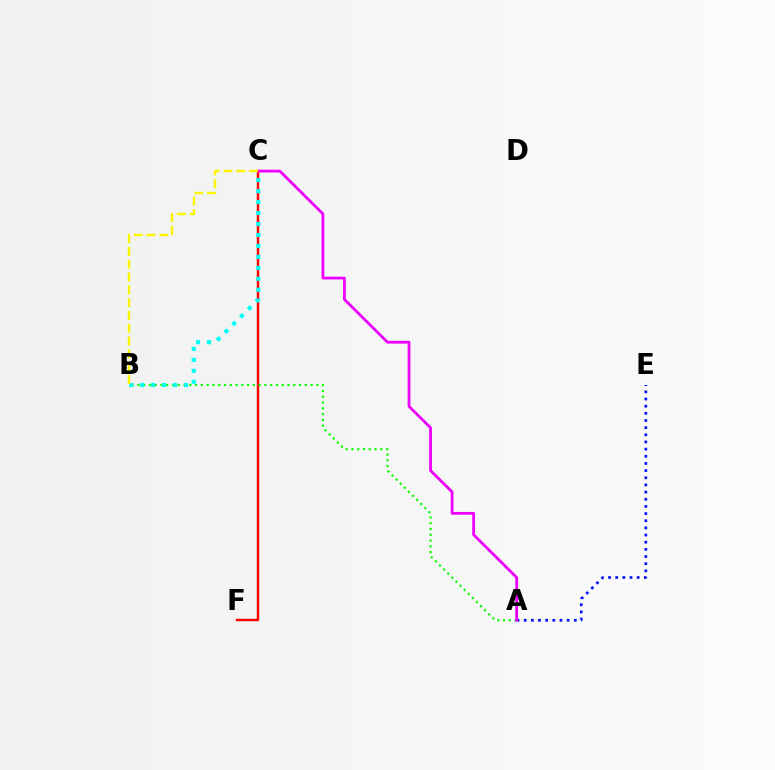{('C', 'F'): [{'color': '#ff0000', 'line_style': 'solid', 'thickness': 1.76}], ('A', 'B'): [{'color': '#08ff00', 'line_style': 'dotted', 'thickness': 1.57}], ('B', 'C'): [{'color': '#00fff6', 'line_style': 'dotted', 'thickness': 2.98}, {'color': '#fcf500', 'line_style': 'dashed', 'thickness': 1.74}], ('A', 'E'): [{'color': '#0010ff', 'line_style': 'dotted', 'thickness': 1.95}], ('A', 'C'): [{'color': '#ee00ff', 'line_style': 'solid', 'thickness': 2.0}]}